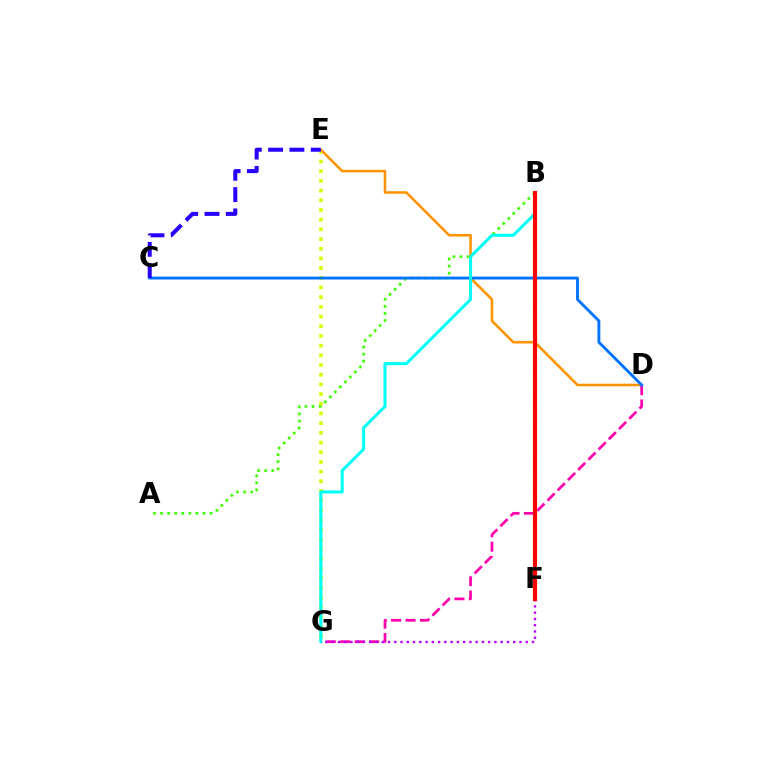{('E', 'G'): [{'color': '#d1ff00', 'line_style': 'dotted', 'thickness': 2.63}], ('A', 'B'): [{'color': '#3dff00', 'line_style': 'dotted', 'thickness': 1.92}], ('D', 'E'): [{'color': '#ff9400', 'line_style': 'solid', 'thickness': 1.85}], ('D', 'G'): [{'color': '#ff00ac', 'line_style': 'dashed', 'thickness': 1.96}], ('C', 'D'): [{'color': '#0074ff', 'line_style': 'solid', 'thickness': 2.08}], ('B', 'G'): [{'color': '#00fff6', 'line_style': 'solid', 'thickness': 2.19}], ('F', 'G'): [{'color': '#b900ff', 'line_style': 'dotted', 'thickness': 1.7}], ('B', 'F'): [{'color': '#00ff5c', 'line_style': 'dotted', 'thickness': 2.93}, {'color': '#ff0000', 'line_style': 'solid', 'thickness': 2.99}], ('C', 'E'): [{'color': '#2500ff', 'line_style': 'dashed', 'thickness': 2.89}]}